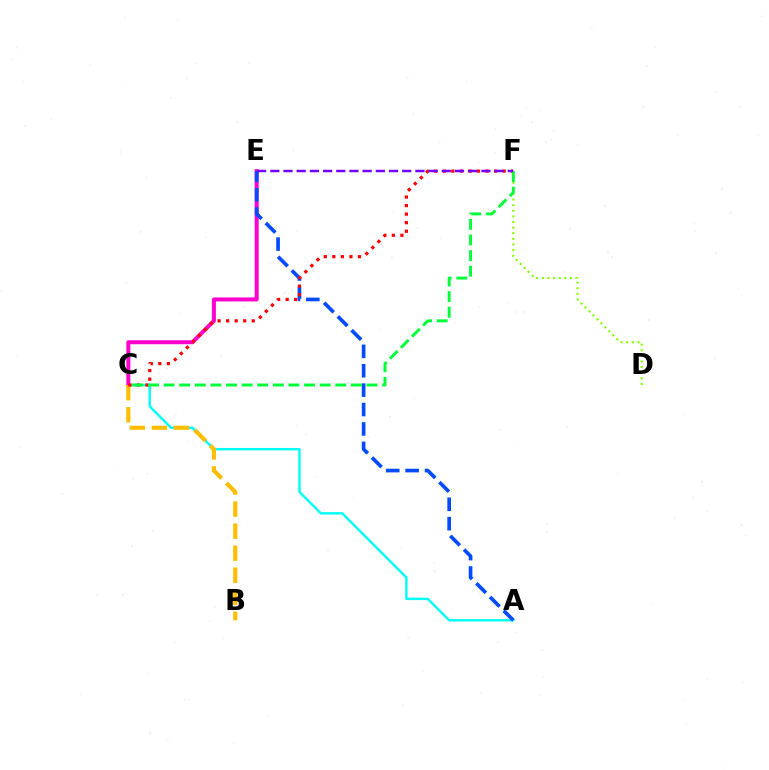{('D', 'F'): [{'color': '#84ff00', 'line_style': 'dotted', 'thickness': 1.53}], ('A', 'C'): [{'color': '#00fff6', 'line_style': 'solid', 'thickness': 1.73}], ('C', 'E'): [{'color': '#ff00cf', 'line_style': 'solid', 'thickness': 2.89}], ('A', 'E'): [{'color': '#004bff', 'line_style': 'dashed', 'thickness': 2.64}], ('B', 'C'): [{'color': '#ffbd00', 'line_style': 'dashed', 'thickness': 2.99}], ('C', 'F'): [{'color': '#ff0000', 'line_style': 'dotted', 'thickness': 2.32}, {'color': '#00ff39', 'line_style': 'dashed', 'thickness': 2.12}], ('E', 'F'): [{'color': '#7200ff', 'line_style': 'dashed', 'thickness': 1.79}]}